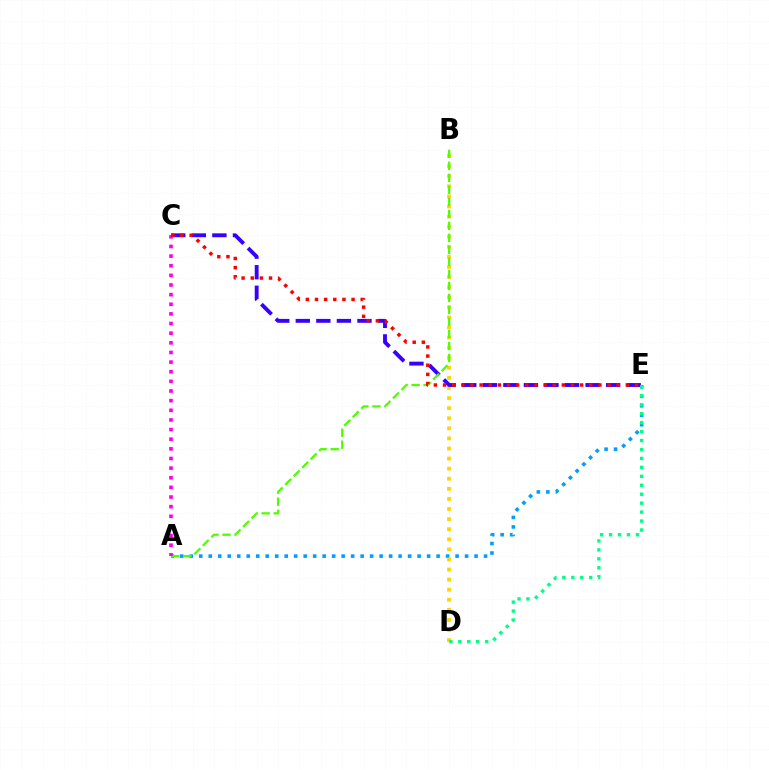{('A', 'E'): [{'color': '#009eff', 'line_style': 'dotted', 'thickness': 2.58}], ('B', 'D'): [{'color': '#ffd500', 'line_style': 'dotted', 'thickness': 2.74}], ('C', 'E'): [{'color': '#3700ff', 'line_style': 'dashed', 'thickness': 2.79}, {'color': '#ff0000', 'line_style': 'dotted', 'thickness': 2.48}], ('A', 'B'): [{'color': '#4fff00', 'line_style': 'dashed', 'thickness': 1.63}], ('D', 'E'): [{'color': '#00ff86', 'line_style': 'dotted', 'thickness': 2.43}], ('A', 'C'): [{'color': '#ff00ed', 'line_style': 'dotted', 'thickness': 2.62}]}